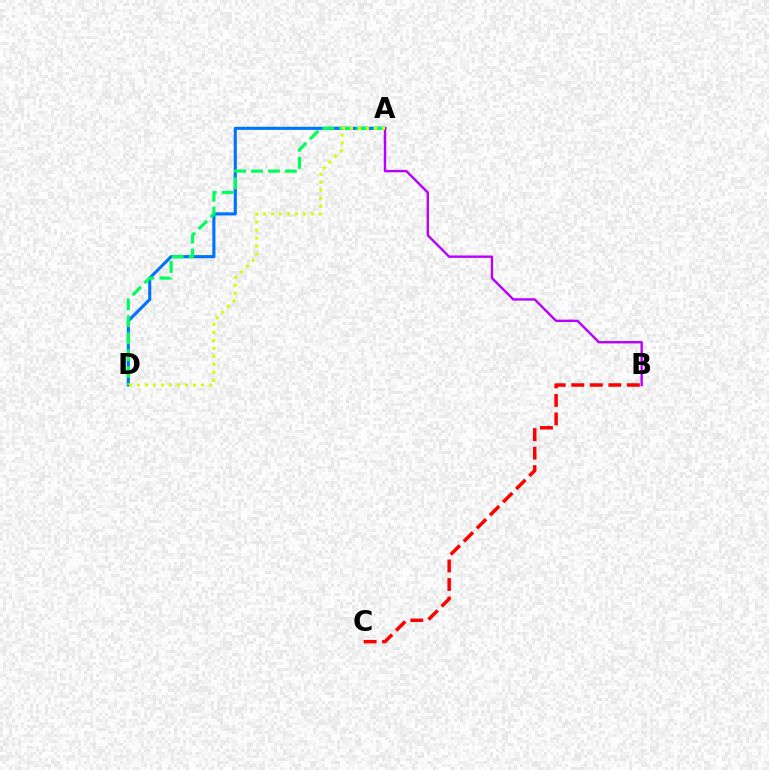{('A', 'D'): [{'color': '#0074ff', 'line_style': 'solid', 'thickness': 2.25}, {'color': '#00ff5c', 'line_style': 'dashed', 'thickness': 2.3}, {'color': '#d1ff00', 'line_style': 'dotted', 'thickness': 2.17}], ('A', 'B'): [{'color': '#b900ff', 'line_style': 'solid', 'thickness': 1.72}], ('B', 'C'): [{'color': '#ff0000', 'line_style': 'dashed', 'thickness': 2.52}]}